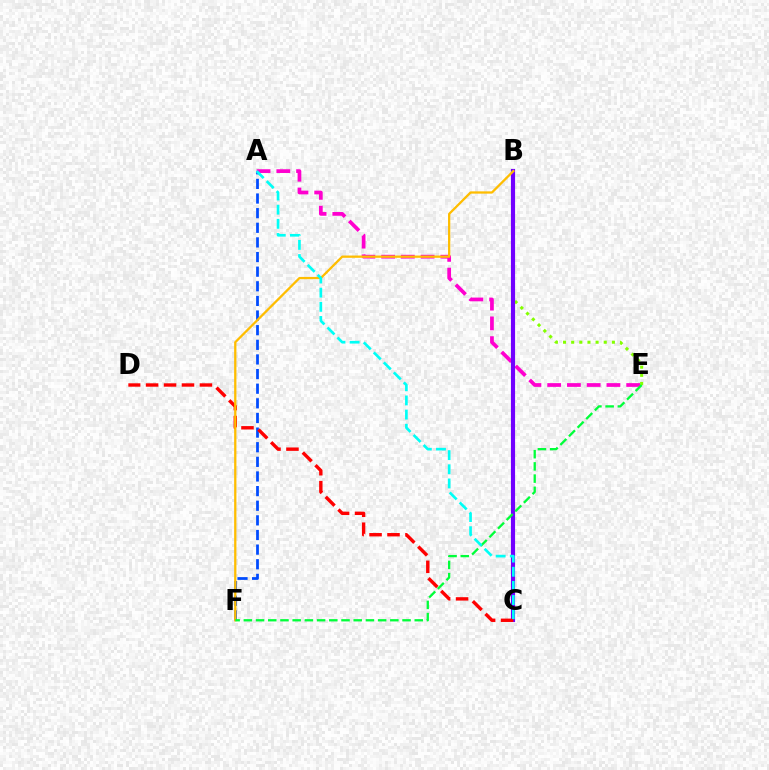{('A', 'E'): [{'color': '#ff00cf', 'line_style': 'dashed', 'thickness': 2.68}], ('A', 'F'): [{'color': '#004bff', 'line_style': 'dashed', 'thickness': 1.99}], ('B', 'E'): [{'color': '#84ff00', 'line_style': 'dotted', 'thickness': 2.21}], ('B', 'C'): [{'color': '#7200ff', 'line_style': 'solid', 'thickness': 2.99}], ('C', 'D'): [{'color': '#ff0000', 'line_style': 'dashed', 'thickness': 2.44}], ('B', 'F'): [{'color': '#ffbd00', 'line_style': 'solid', 'thickness': 1.64}], ('E', 'F'): [{'color': '#00ff39', 'line_style': 'dashed', 'thickness': 1.66}], ('A', 'C'): [{'color': '#00fff6', 'line_style': 'dashed', 'thickness': 1.92}]}